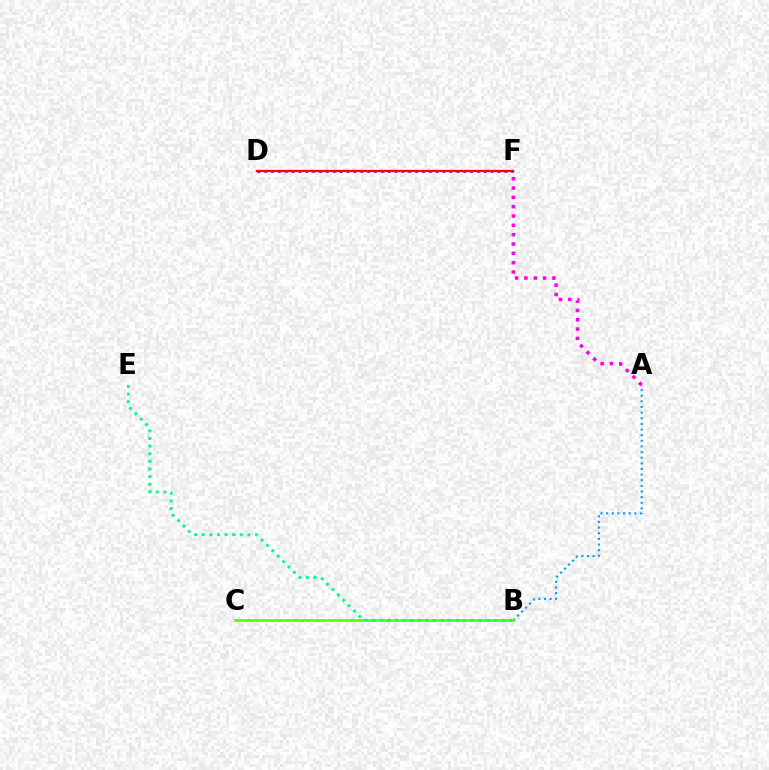{('D', 'F'): [{'color': '#3700ff', 'line_style': 'dotted', 'thickness': 1.86}, {'color': '#ff0000', 'line_style': 'solid', 'thickness': 1.67}], ('A', 'B'): [{'color': '#009eff', 'line_style': 'dotted', 'thickness': 1.53}], ('B', 'C'): [{'color': '#ffd500', 'line_style': 'dotted', 'thickness': 1.98}, {'color': '#4fff00', 'line_style': 'solid', 'thickness': 1.83}], ('A', 'F'): [{'color': '#ff00ed', 'line_style': 'dotted', 'thickness': 2.53}], ('B', 'E'): [{'color': '#00ff86', 'line_style': 'dotted', 'thickness': 2.07}]}